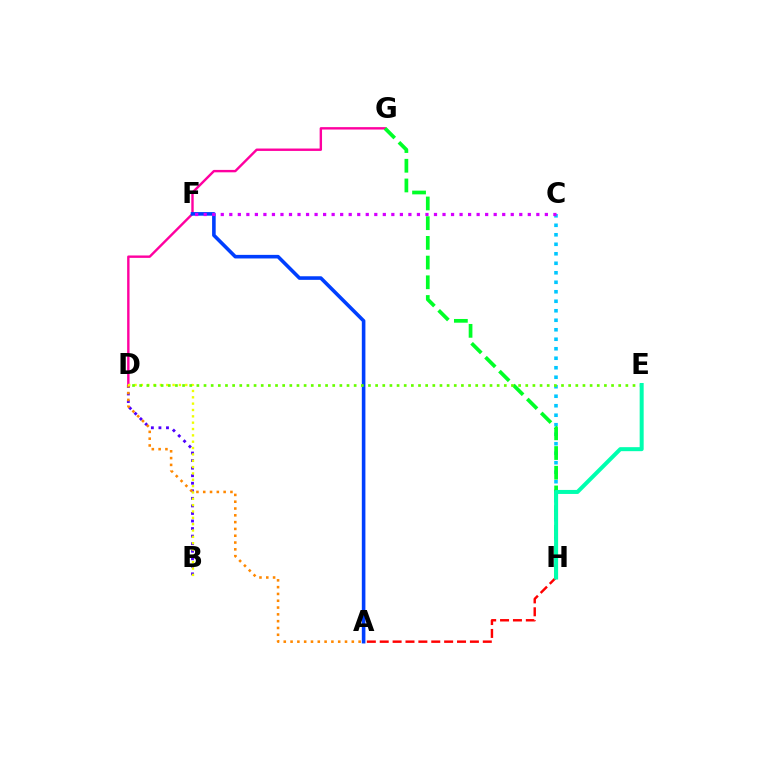{('D', 'G'): [{'color': '#ff00a0', 'line_style': 'solid', 'thickness': 1.73}], ('A', 'F'): [{'color': '#003fff', 'line_style': 'solid', 'thickness': 2.59}], ('C', 'H'): [{'color': '#00c7ff', 'line_style': 'dotted', 'thickness': 2.58}], ('C', 'F'): [{'color': '#d600ff', 'line_style': 'dotted', 'thickness': 2.32}], ('B', 'D'): [{'color': '#4f00ff', 'line_style': 'dotted', 'thickness': 2.05}, {'color': '#eeff00', 'line_style': 'dotted', 'thickness': 1.72}], ('A', 'D'): [{'color': '#ff8800', 'line_style': 'dotted', 'thickness': 1.85}], ('G', 'H'): [{'color': '#00ff27', 'line_style': 'dashed', 'thickness': 2.68}], ('A', 'H'): [{'color': '#ff0000', 'line_style': 'dashed', 'thickness': 1.75}], ('D', 'E'): [{'color': '#66ff00', 'line_style': 'dotted', 'thickness': 1.94}], ('E', 'H'): [{'color': '#00ffaf', 'line_style': 'solid', 'thickness': 2.89}]}